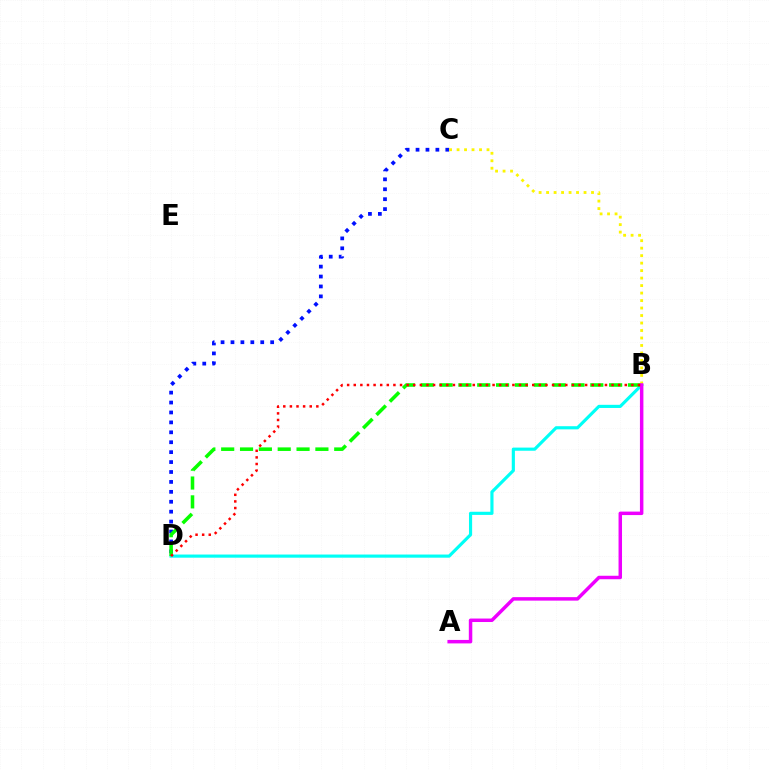{('B', 'D'): [{'color': '#00fff6', 'line_style': 'solid', 'thickness': 2.27}, {'color': '#08ff00', 'line_style': 'dashed', 'thickness': 2.56}, {'color': '#ff0000', 'line_style': 'dotted', 'thickness': 1.8}], ('C', 'D'): [{'color': '#0010ff', 'line_style': 'dotted', 'thickness': 2.7}], ('B', 'C'): [{'color': '#fcf500', 'line_style': 'dotted', 'thickness': 2.03}], ('A', 'B'): [{'color': '#ee00ff', 'line_style': 'solid', 'thickness': 2.5}]}